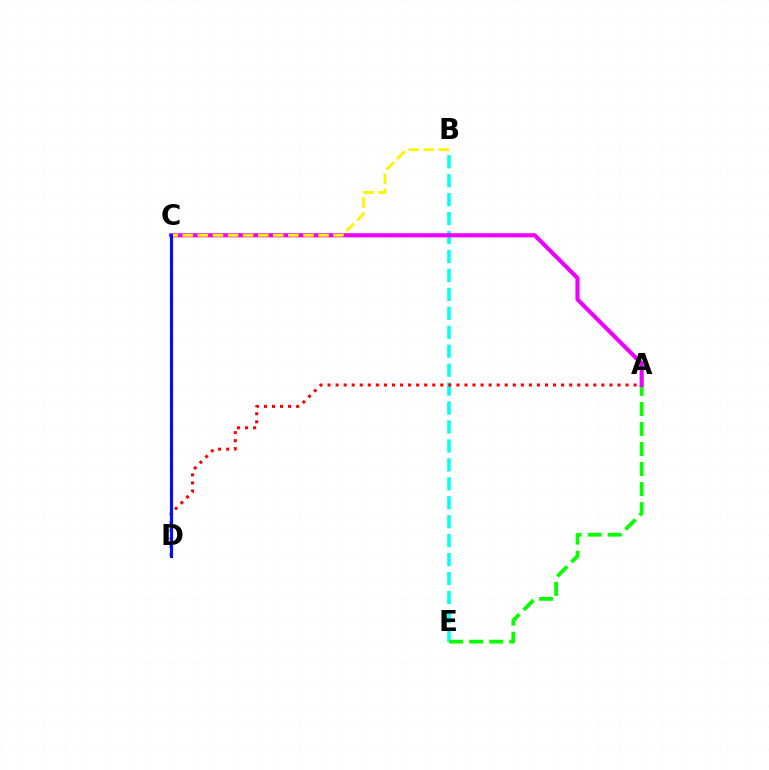{('B', 'E'): [{'color': '#00fff6', 'line_style': 'dashed', 'thickness': 2.57}], ('A', 'E'): [{'color': '#08ff00', 'line_style': 'dashed', 'thickness': 2.72}], ('A', 'C'): [{'color': '#ee00ff', 'line_style': 'solid', 'thickness': 2.97}], ('B', 'C'): [{'color': '#fcf500', 'line_style': 'dashed', 'thickness': 2.05}], ('A', 'D'): [{'color': '#ff0000', 'line_style': 'dotted', 'thickness': 2.19}], ('C', 'D'): [{'color': '#0010ff', 'line_style': 'solid', 'thickness': 2.27}]}